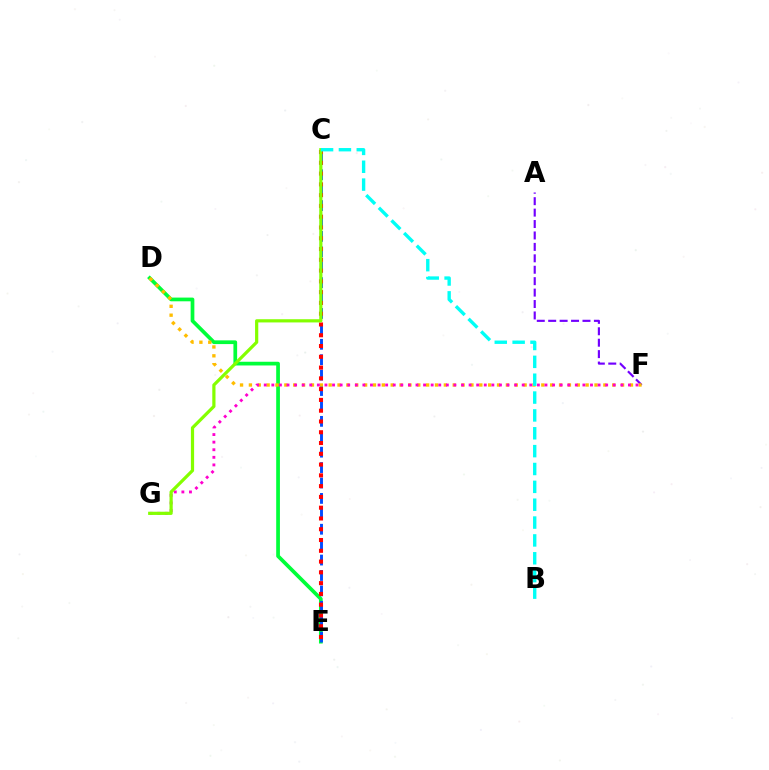{('D', 'E'): [{'color': '#00ff39', 'line_style': 'solid', 'thickness': 2.67}], ('A', 'F'): [{'color': '#7200ff', 'line_style': 'dashed', 'thickness': 1.55}], ('C', 'E'): [{'color': '#004bff', 'line_style': 'dashed', 'thickness': 2.09}, {'color': '#ff0000', 'line_style': 'dotted', 'thickness': 2.93}], ('D', 'F'): [{'color': '#ffbd00', 'line_style': 'dotted', 'thickness': 2.41}], ('F', 'G'): [{'color': '#ff00cf', 'line_style': 'dotted', 'thickness': 2.06}], ('C', 'G'): [{'color': '#84ff00', 'line_style': 'solid', 'thickness': 2.31}], ('B', 'C'): [{'color': '#00fff6', 'line_style': 'dashed', 'thickness': 2.43}]}